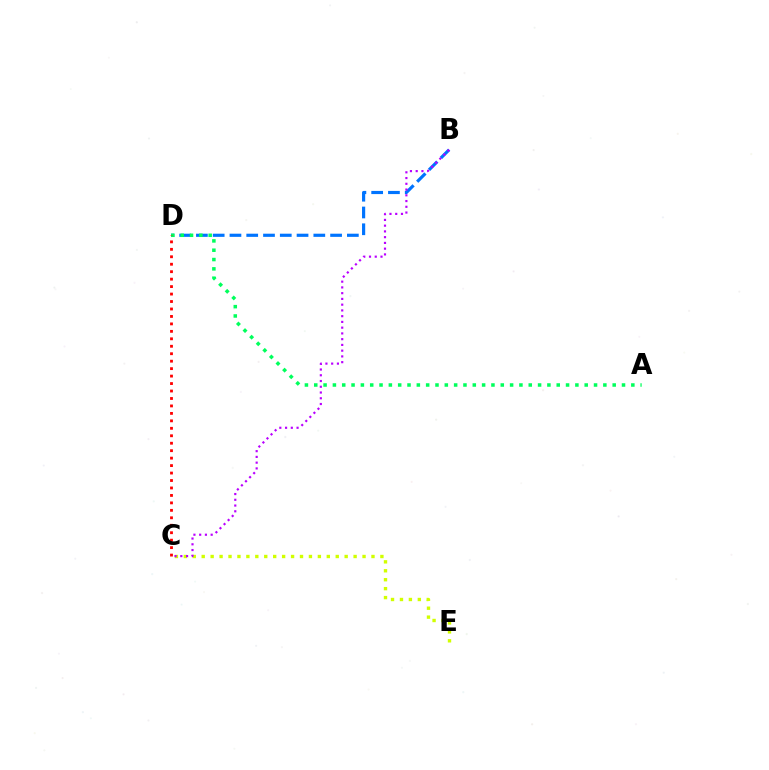{('B', 'D'): [{'color': '#0074ff', 'line_style': 'dashed', 'thickness': 2.28}], ('C', 'E'): [{'color': '#d1ff00', 'line_style': 'dotted', 'thickness': 2.43}], ('A', 'D'): [{'color': '#00ff5c', 'line_style': 'dotted', 'thickness': 2.53}], ('C', 'D'): [{'color': '#ff0000', 'line_style': 'dotted', 'thickness': 2.03}], ('B', 'C'): [{'color': '#b900ff', 'line_style': 'dotted', 'thickness': 1.56}]}